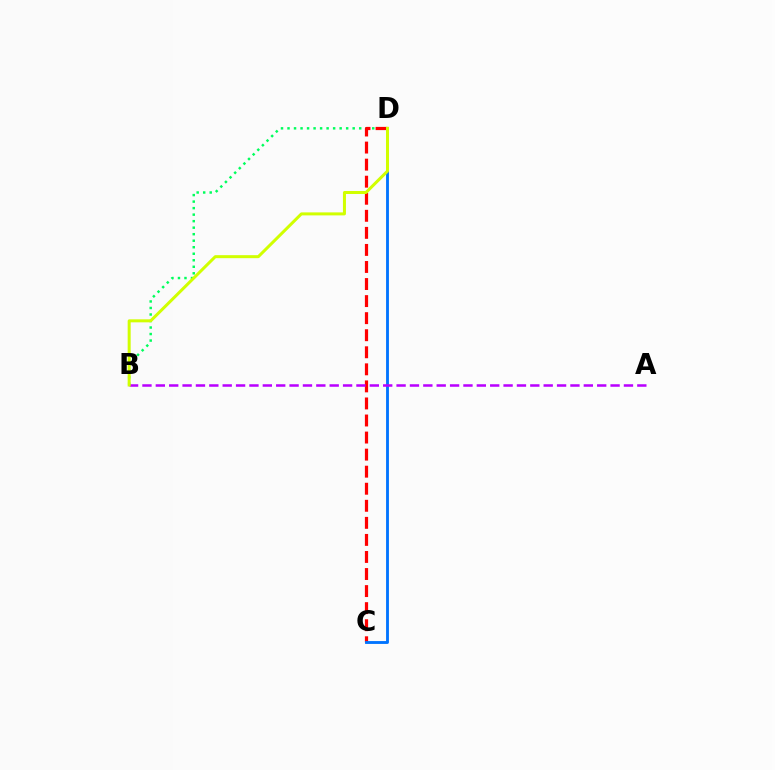{('B', 'D'): [{'color': '#00ff5c', 'line_style': 'dotted', 'thickness': 1.77}, {'color': '#d1ff00', 'line_style': 'solid', 'thickness': 2.16}], ('C', 'D'): [{'color': '#ff0000', 'line_style': 'dashed', 'thickness': 2.32}, {'color': '#0074ff', 'line_style': 'solid', 'thickness': 2.05}], ('A', 'B'): [{'color': '#b900ff', 'line_style': 'dashed', 'thickness': 1.82}]}